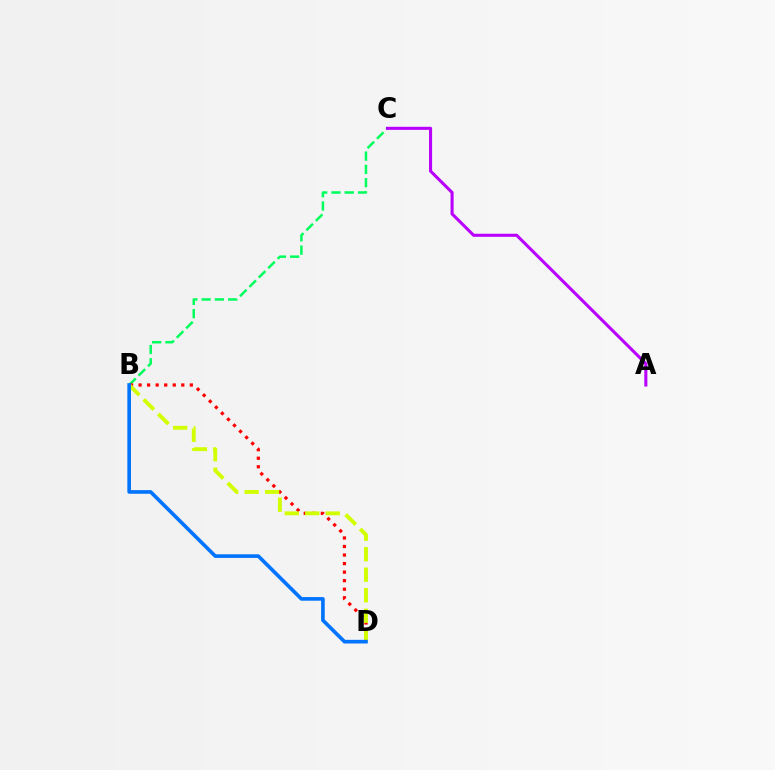{('B', 'C'): [{'color': '#00ff5c', 'line_style': 'dashed', 'thickness': 1.8}], ('B', 'D'): [{'color': '#ff0000', 'line_style': 'dotted', 'thickness': 2.32}, {'color': '#d1ff00', 'line_style': 'dashed', 'thickness': 2.79}, {'color': '#0074ff', 'line_style': 'solid', 'thickness': 2.62}], ('A', 'C'): [{'color': '#b900ff', 'line_style': 'solid', 'thickness': 2.21}]}